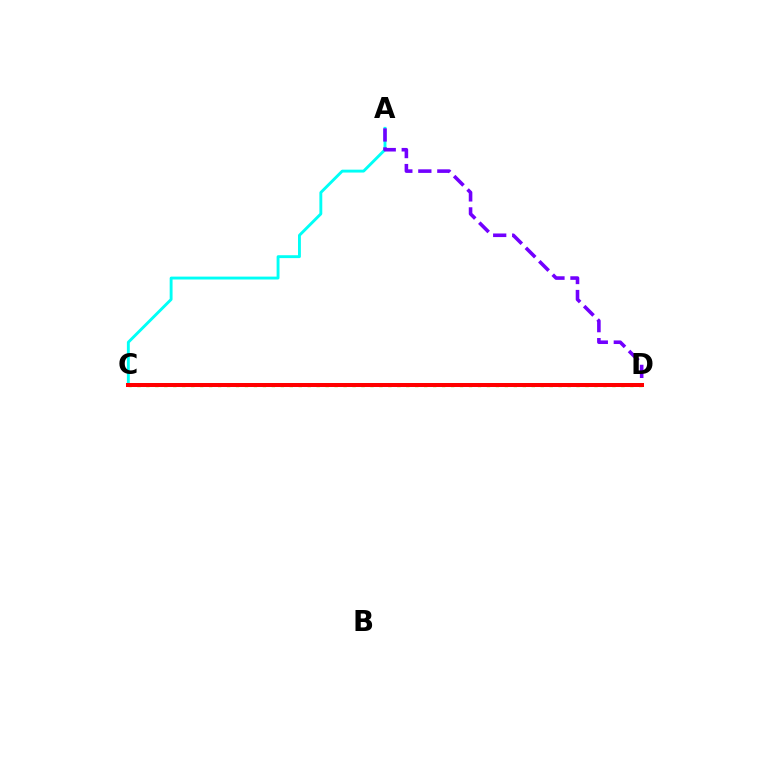{('A', 'C'): [{'color': '#00fff6', 'line_style': 'solid', 'thickness': 2.08}], ('C', 'D'): [{'color': '#84ff00', 'line_style': 'dotted', 'thickness': 2.43}, {'color': '#ff0000', 'line_style': 'solid', 'thickness': 2.89}], ('A', 'D'): [{'color': '#7200ff', 'line_style': 'dashed', 'thickness': 2.58}]}